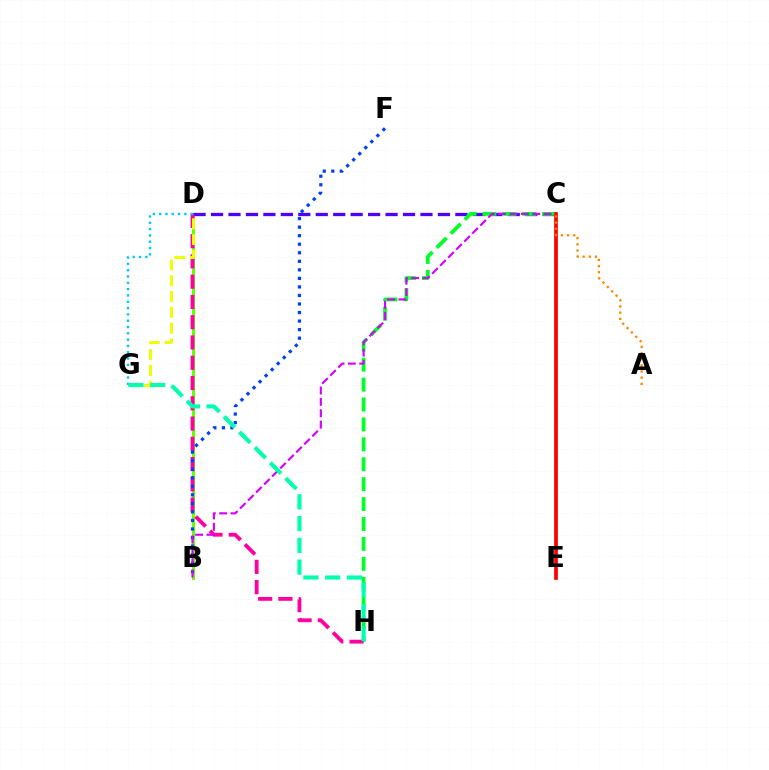{('B', 'D'): [{'color': '#66ff00', 'line_style': 'solid', 'thickness': 2.13}], ('C', 'D'): [{'color': '#4f00ff', 'line_style': 'dashed', 'thickness': 2.37}], ('C', 'H'): [{'color': '#00ff27', 'line_style': 'dashed', 'thickness': 2.71}], ('D', 'H'): [{'color': '#ff00a0', 'line_style': 'dashed', 'thickness': 2.75}], ('D', 'G'): [{'color': '#eeff00', 'line_style': 'dashed', 'thickness': 2.15}, {'color': '#00c7ff', 'line_style': 'dotted', 'thickness': 1.71}], ('B', 'F'): [{'color': '#003fff', 'line_style': 'dotted', 'thickness': 2.32}], ('B', 'C'): [{'color': '#d600ff', 'line_style': 'dashed', 'thickness': 1.54}], ('C', 'E'): [{'color': '#ff0000', 'line_style': 'solid', 'thickness': 2.67}], ('G', 'H'): [{'color': '#00ffaf', 'line_style': 'dashed', 'thickness': 2.96}], ('A', 'C'): [{'color': '#ff8800', 'line_style': 'dotted', 'thickness': 1.67}]}